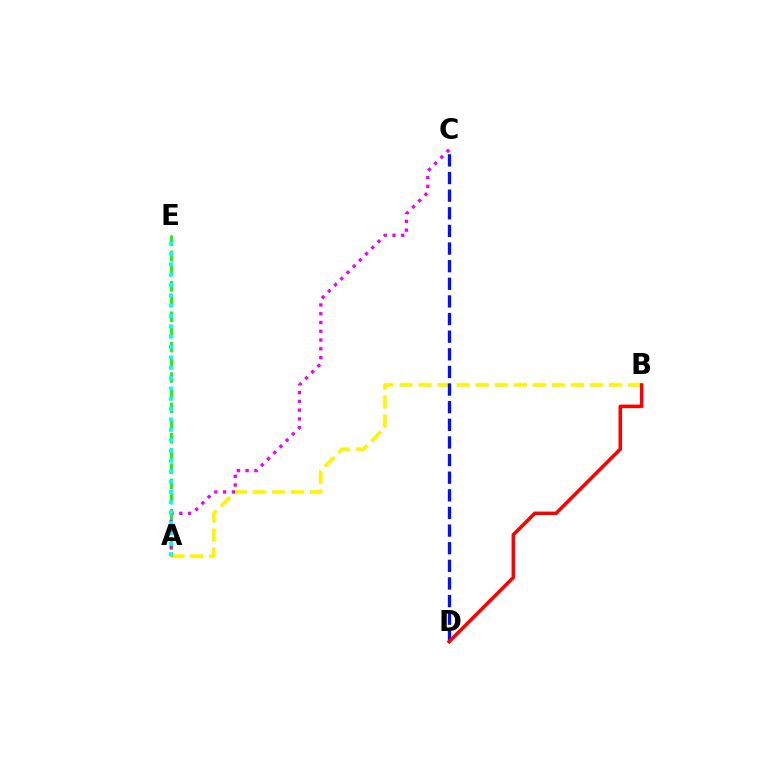{('A', 'B'): [{'color': '#fcf500', 'line_style': 'dashed', 'thickness': 2.59}], ('C', 'D'): [{'color': '#0010ff', 'line_style': 'dashed', 'thickness': 2.39}], ('A', 'E'): [{'color': '#08ff00', 'line_style': 'dashed', 'thickness': 2.06}, {'color': '#00fff6', 'line_style': 'dotted', 'thickness': 2.81}], ('A', 'C'): [{'color': '#ee00ff', 'line_style': 'dotted', 'thickness': 2.38}], ('B', 'D'): [{'color': '#ff0000', 'line_style': 'solid', 'thickness': 2.54}]}